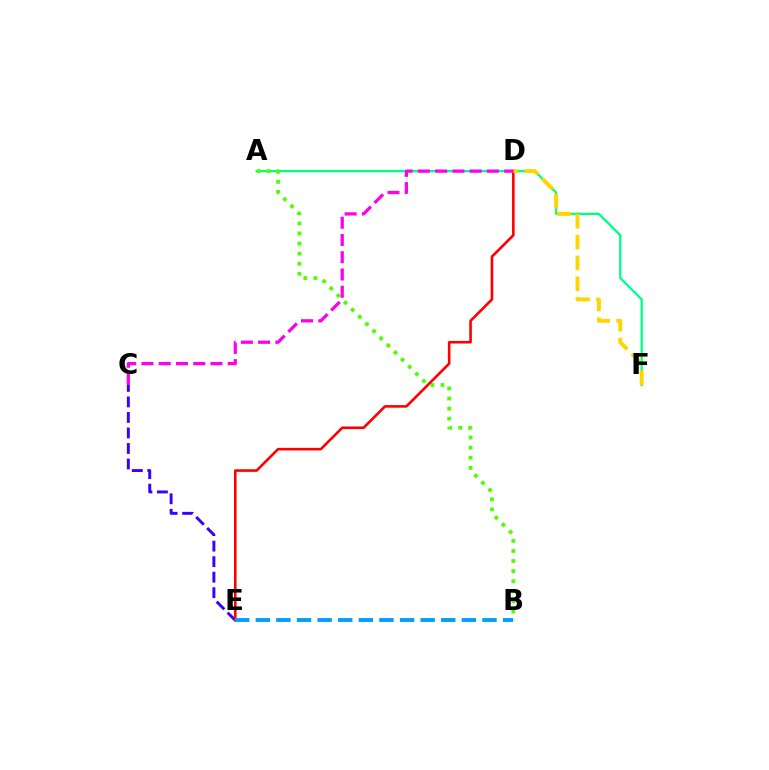{('A', 'F'): [{'color': '#00ff86', 'line_style': 'solid', 'thickness': 1.65}], ('A', 'B'): [{'color': '#4fff00', 'line_style': 'dotted', 'thickness': 2.74}], ('C', 'E'): [{'color': '#3700ff', 'line_style': 'dashed', 'thickness': 2.11}], ('D', 'E'): [{'color': '#ff0000', 'line_style': 'solid', 'thickness': 1.87}], ('D', 'F'): [{'color': '#ffd500', 'line_style': 'dashed', 'thickness': 2.83}], ('C', 'D'): [{'color': '#ff00ed', 'line_style': 'dashed', 'thickness': 2.34}], ('B', 'E'): [{'color': '#009eff', 'line_style': 'dashed', 'thickness': 2.8}]}